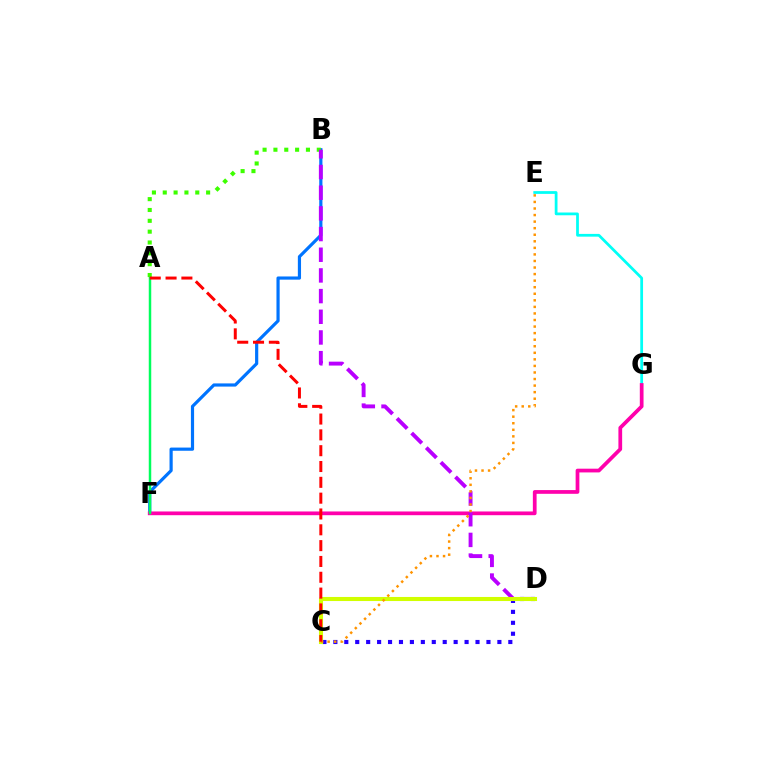{('B', 'F'): [{'color': '#0074ff', 'line_style': 'solid', 'thickness': 2.29}], ('C', 'D'): [{'color': '#2500ff', 'line_style': 'dotted', 'thickness': 2.97}, {'color': '#d1ff00', 'line_style': 'solid', 'thickness': 2.93}], ('E', 'G'): [{'color': '#00fff6', 'line_style': 'solid', 'thickness': 1.99}], ('F', 'G'): [{'color': '#ff00ac', 'line_style': 'solid', 'thickness': 2.69}], ('A', 'B'): [{'color': '#3dff00', 'line_style': 'dotted', 'thickness': 2.95}], ('B', 'D'): [{'color': '#b900ff', 'line_style': 'dashed', 'thickness': 2.81}], ('A', 'F'): [{'color': '#00ff5c', 'line_style': 'solid', 'thickness': 1.79}], ('C', 'E'): [{'color': '#ff9400', 'line_style': 'dotted', 'thickness': 1.78}], ('A', 'C'): [{'color': '#ff0000', 'line_style': 'dashed', 'thickness': 2.15}]}